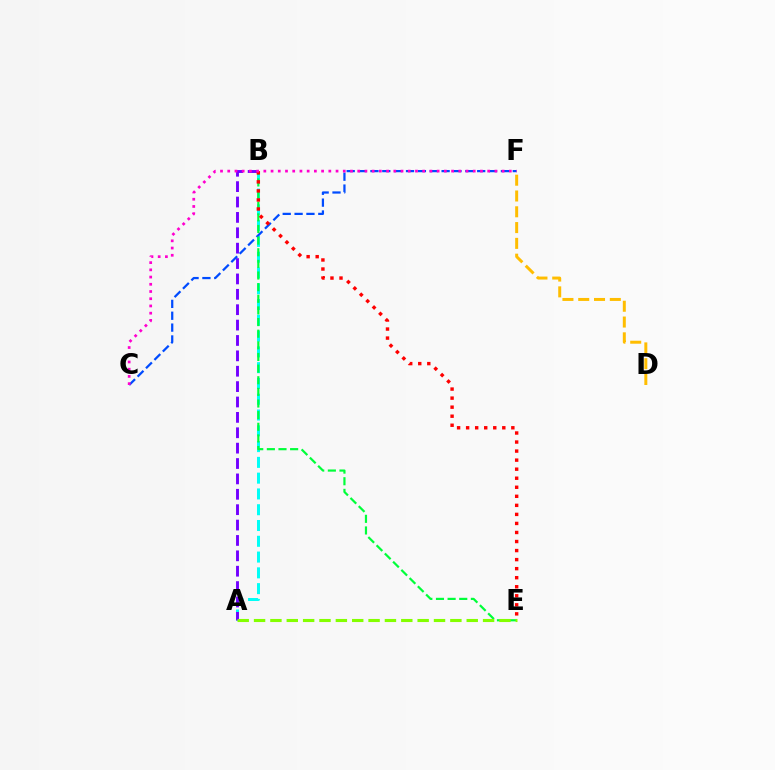{('A', 'B'): [{'color': '#00fff6', 'line_style': 'dashed', 'thickness': 2.14}, {'color': '#7200ff', 'line_style': 'dashed', 'thickness': 2.09}], ('C', 'F'): [{'color': '#004bff', 'line_style': 'dashed', 'thickness': 1.61}, {'color': '#ff00cf', 'line_style': 'dotted', 'thickness': 1.96}], ('B', 'E'): [{'color': '#00ff39', 'line_style': 'dashed', 'thickness': 1.58}, {'color': '#ff0000', 'line_style': 'dotted', 'thickness': 2.46}], ('D', 'F'): [{'color': '#ffbd00', 'line_style': 'dashed', 'thickness': 2.15}], ('A', 'E'): [{'color': '#84ff00', 'line_style': 'dashed', 'thickness': 2.22}]}